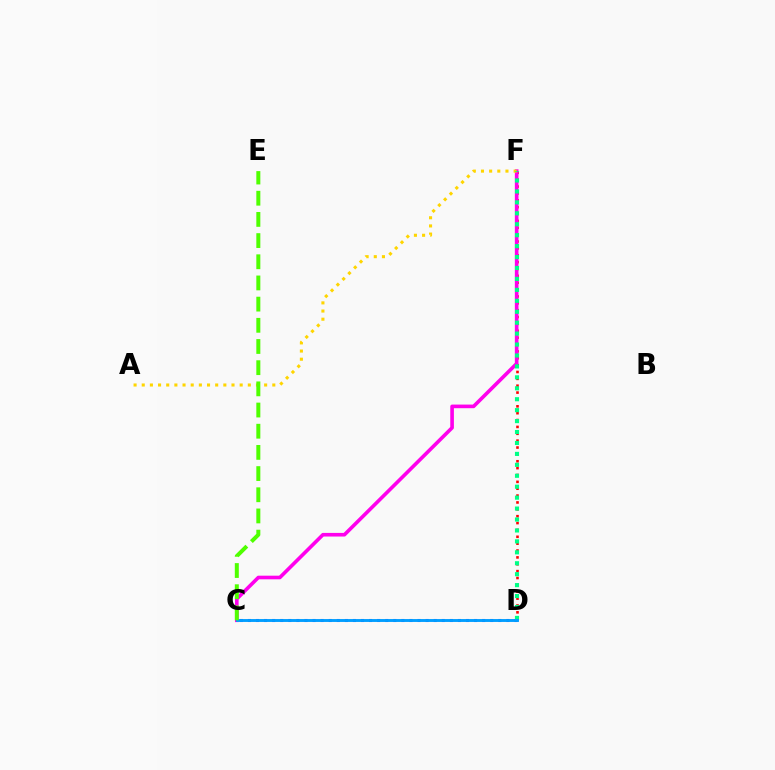{('D', 'F'): [{'color': '#ff0000', 'line_style': 'dotted', 'thickness': 1.87}, {'color': '#00ff86', 'line_style': 'dotted', 'thickness': 2.97}], ('C', 'F'): [{'color': '#ff00ed', 'line_style': 'solid', 'thickness': 2.61}], ('C', 'D'): [{'color': '#3700ff', 'line_style': 'dotted', 'thickness': 2.19}, {'color': '#009eff', 'line_style': 'solid', 'thickness': 2.08}], ('A', 'F'): [{'color': '#ffd500', 'line_style': 'dotted', 'thickness': 2.22}], ('C', 'E'): [{'color': '#4fff00', 'line_style': 'dashed', 'thickness': 2.88}]}